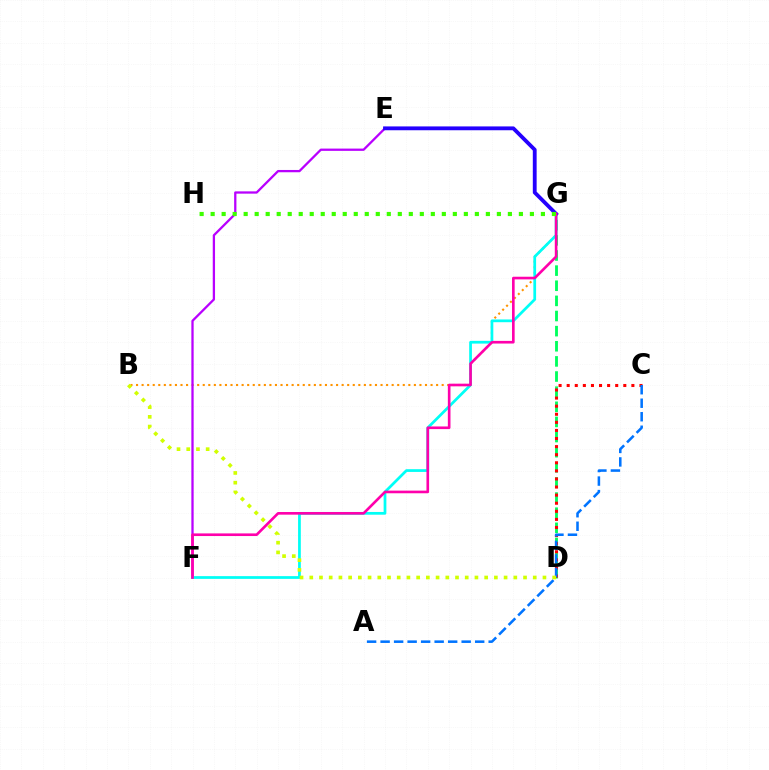{('B', 'G'): [{'color': '#ff9400', 'line_style': 'dotted', 'thickness': 1.51}], ('E', 'F'): [{'color': '#b900ff', 'line_style': 'solid', 'thickness': 1.64}], ('D', 'G'): [{'color': '#00ff5c', 'line_style': 'dashed', 'thickness': 2.06}], ('C', 'D'): [{'color': '#ff0000', 'line_style': 'dotted', 'thickness': 2.2}], ('F', 'G'): [{'color': '#00fff6', 'line_style': 'solid', 'thickness': 1.97}, {'color': '#ff00ac', 'line_style': 'solid', 'thickness': 1.9}], ('E', 'G'): [{'color': '#2500ff', 'line_style': 'solid', 'thickness': 2.76}], ('A', 'C'): [{'color': '#0074ff', 'line_style': 'dashed', 'thickness': 1.84}], ('B', 'D'): [{'color': '#d1ff00', 'line_style': 'dotted', 'thickness': 2.64}], ('G', 'H'): [{'color': '#3dff00', 'line_style': 'dotted', 'thickness': 2.99}]}